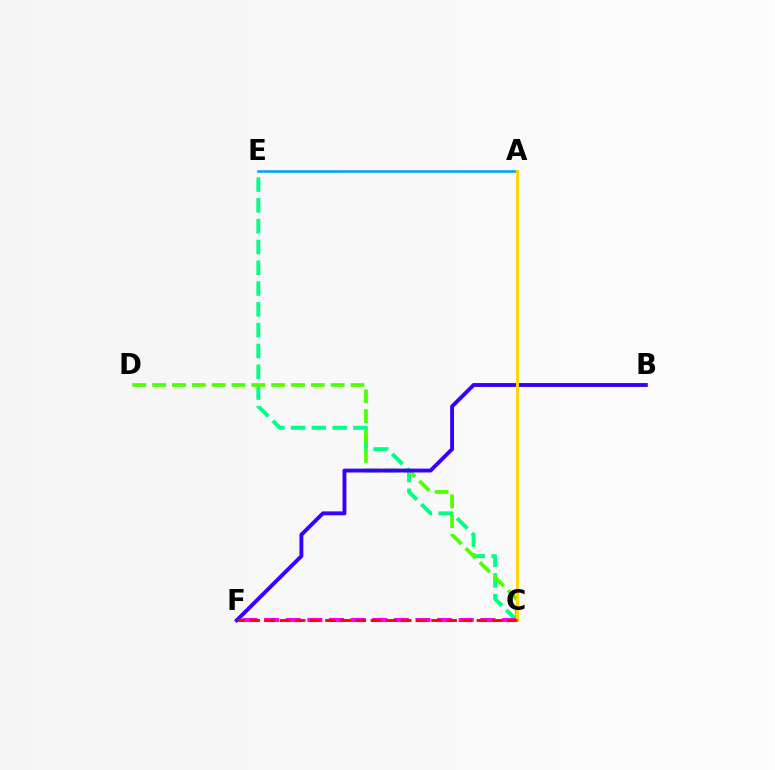{('C', 'E'): [{'color': '#00ff86', 'line_style': 'dashed', 'thickness': 2.83}], ('C', 'D'): [{'color': '#4fff00', 'line_style': 'dashed', 'thickness': 2.69}], ('A', 'E'): [{'color': '#009eff', 'line_style': 'solid', 'thickness': 1.82}], ('C', 'F'): [{'color': '#ff00ed', 'line_style': 'dashed', 'thickness': 2.94}, {'color': '#ff0000', 'line_style': 'dashed', 'thickness': 2.06}], ('B', 'F'): [{'color': '#3700ff', 'line_style': 'solid', 'thickness': 2.8}], ('A', 'C'): [{'color': '#ffd500', 'line_style': 'solid', 'thickness': 2.07}]}